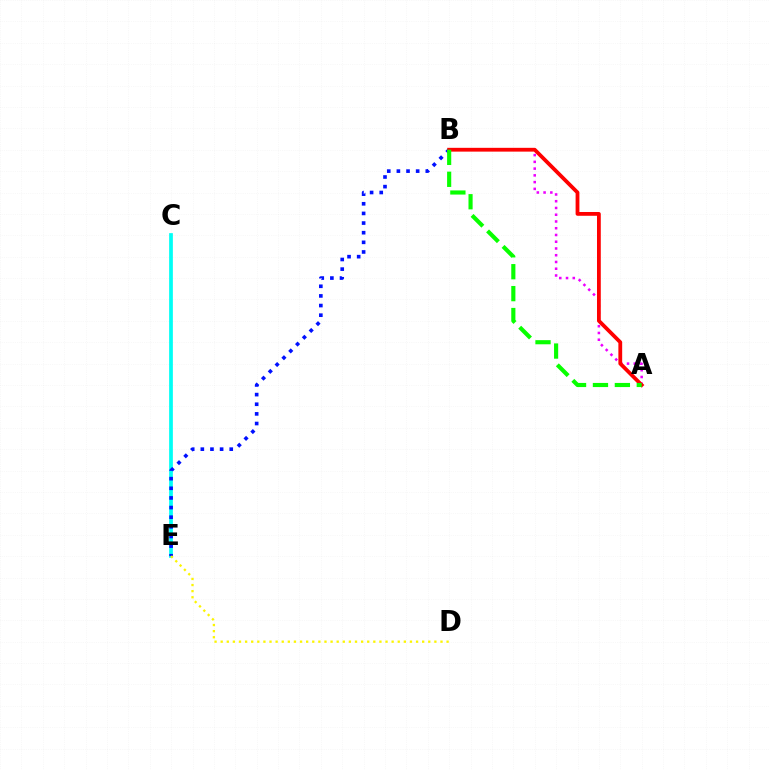{('C', 'E'): [{'color': '#00fff6', 'line_style': 'solid', 'thickness': 2.69}], ('B', 'E'): [{'color': '#0010ff', 'line_style': 'dotted', 'thickness': 2.62}], ('A', 'B'): [{'color': '#ee00ff', 'line_style': 'dotted', 'thickness': 1.83}, {'color': '#ff0000', 'line_style': 'solid', 'thickness': 2.73}, {'color': '#08ff00', 'line_style': 'dashed', 'thickness': 2.98}], ('D', 'E'): [{'color': '#fcf500', 'line_style': 'dotted', 'thickness': 1.66}]}